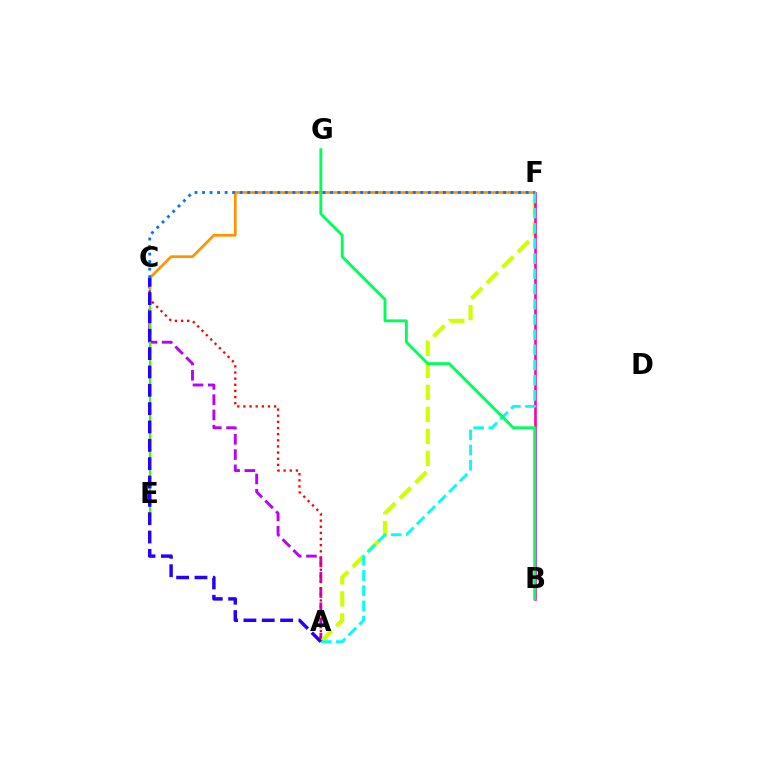{('A', 'C'): [{'color': '#b900ff', 'line_style': 'dashed', 'thickness': 2.07}, {'color': '#ff0000', 'line_style': 'dotted', 'thickness': 1.67}, {'color': '#2500ff', 'line_style': 'dashed', 'thickness': 2.49}], ('A', 'F'): [{'color': '#d1ff00', 'line_style': 'dashed', 'thickness': 2.99}, {'color': '#00fff6', 'line_style': 'dashed', 'thickness': 2.06}], ('B', 'F'): [{'color': '#ff00ac', 'line_style': 'solid', 'thickness': 1.89}], ('C', 'F'): [{'color': '#ff9400', 'line_style': 'solid', 'thickness': 1.96}, {'color': '#0074ff', 'line_style': 'dotted', 'thickness': 2.04}], ('C', 'E'): [{'color': '#3dff00', 'line_style': 'solid', 'thickness': 1.54}], ('B', 'G'): [{'color': '#00ff5c', 'line_style': 'solid', 'thickness': 2.07}]}